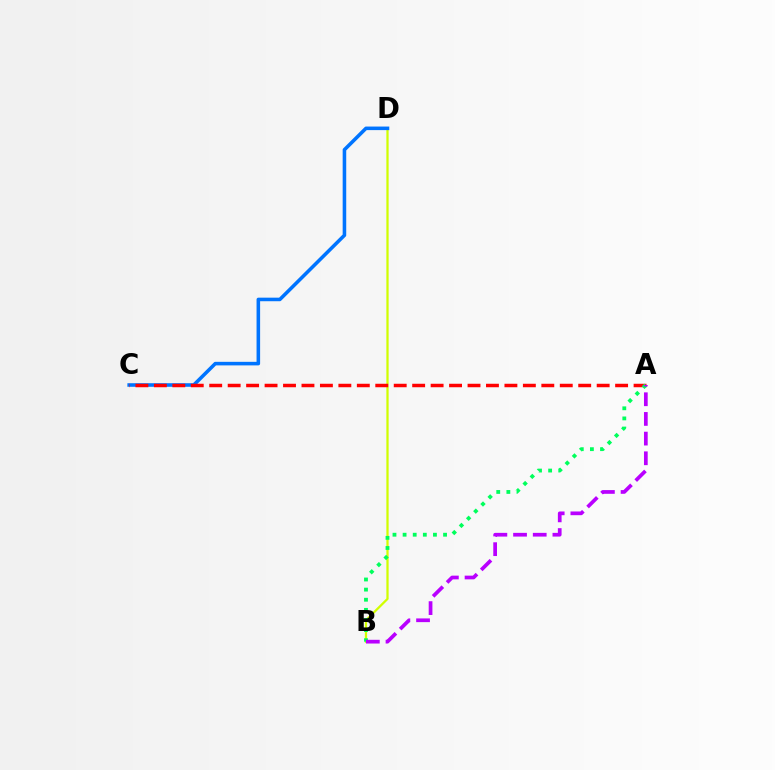{('B', 'D'): [{'color': '#d1ff00', 'line_style': 'solid', 'thickness': 1.63}], ('C', 'D'): [{'color': '#0074ff', 'line_style': 'solid', 'thickness': 2.56}], ('A', 'C'): [{'color': '#ff0000', 'line_style': 'dashed', 'thickness': 2.51}], ('A', 'B'): [{'color': '#00ff5c', 'line_style': 'dotted', 'thickness': 2.75}, {'color': '#b900ff', 'line_style': 'dashed', 'thickness': 2.67}]}